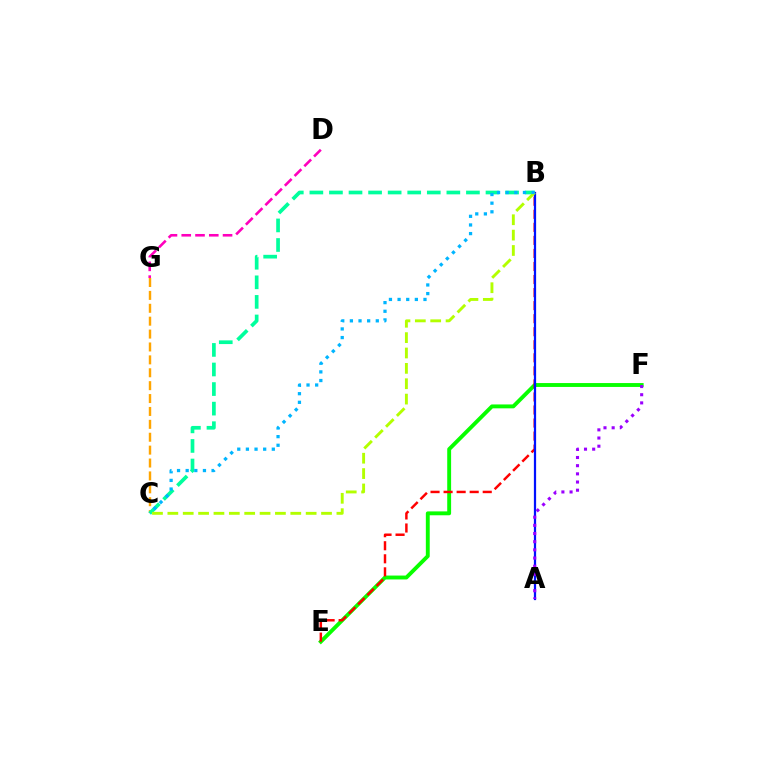{('D', 'G'): [{'color': '#ff00bd', 'line_style': 'dashed', 'thickness': 1.87}], ('C', 'G'): [{'color': '#ffa500', 'line_style': 'dashed', 'thickness': 1.75}], ('E', 'F'): [{'color': '#08ff00', 'line_style': 'solid', 'thickness': 2.8}], ('B', 'E'): [{'color': '#ff0000', 'line_style': 'dashed', 'thickness': 1.77}], ('B', 'C'): [{'color': '#00ff9d', 'line_style': 'dashed', 'thickness': 2.66}, {'color': '#b3ff00', 'line_style': 'dashed', 'thickness': 2.09}, {'color': '#00b5ff', 'line_style': 'dotted', 'thickness': 2.35}], ('A', 'B'): [{'color': '#0010ff', 'line_style': 'solid', 'thickness': 1.61}], ('A', 'F'): [{'color': '#9b00ff', 'line_style': 'dotted', 'thickness': 2.22}]}